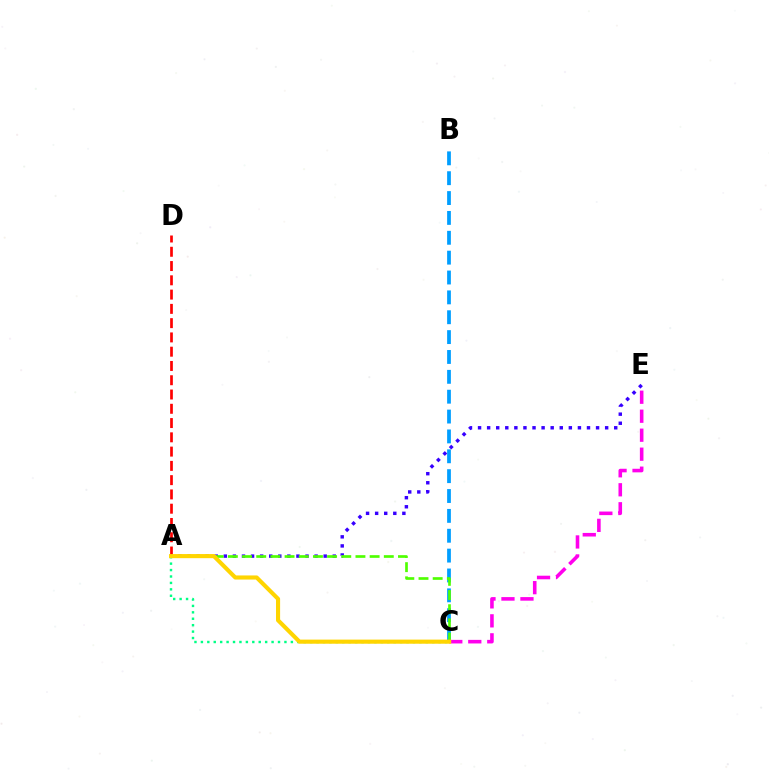{('A', 'E'): [{'color': '#3700ff', 'line_style': 'dotted', 'thickness': 2.47}], ('A', 'D'): [{'color': '#ff0000', 'line_style': 'dashed', 'thickness': 1.94}], ('B', 'C'): [{'color': '#009eff', 'line_style': 'dashed', 'thickness': 2.7}], ('A', 'C'): [{'color': '#4fff00', 'line_style': 'dashed', 'thickness': 1.93}, {'color': '#00ff86', 'line_style': 'dotted', 'thickness': 1.75}, {'color': '#ffd500', 'line_style': 'solid', 'thickness': 2.96}], ('C', 'E'): [{'color': '#ff00ed', 'line_style': 'dashed', 'thickness': 2.58}]}